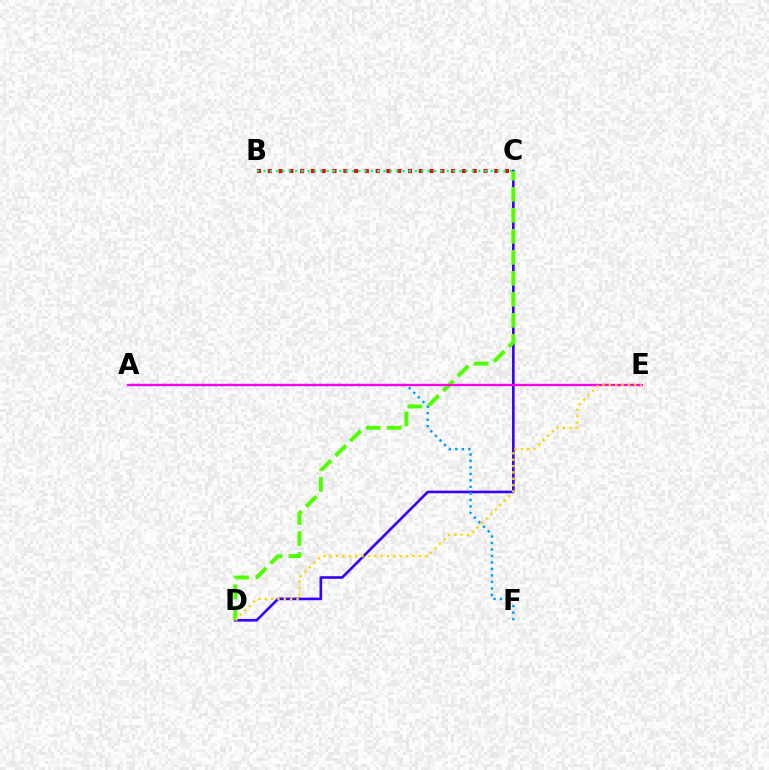{('B', 'C'): [{'color': '#ff0000', 'line_style': 'dotted', 'thickness': 2.93}, {'color': '#00ff86', 'line_style': 'dotted', 'thickness': 1.72}], ('C', 'D'): [{'color': '#3700ff', 'line_style': 'solid', 'thickness': 1.89}, {'color': '#4fff00', 'line_style': 'dashed', 'thickness': 2.85}], ('A', 'F'): [{'color': '#009eff', 'line_style': 'dotted', 'thickness': 1.76}], ('A', 'E'): [{'color': '#ff00ed', 'line_style': 'solid', 'thickness': 1.65}], ('D', 'E'): [{'color': '#ffd500', 'line_style': 'dotted', 'thickness': 1.73}]}